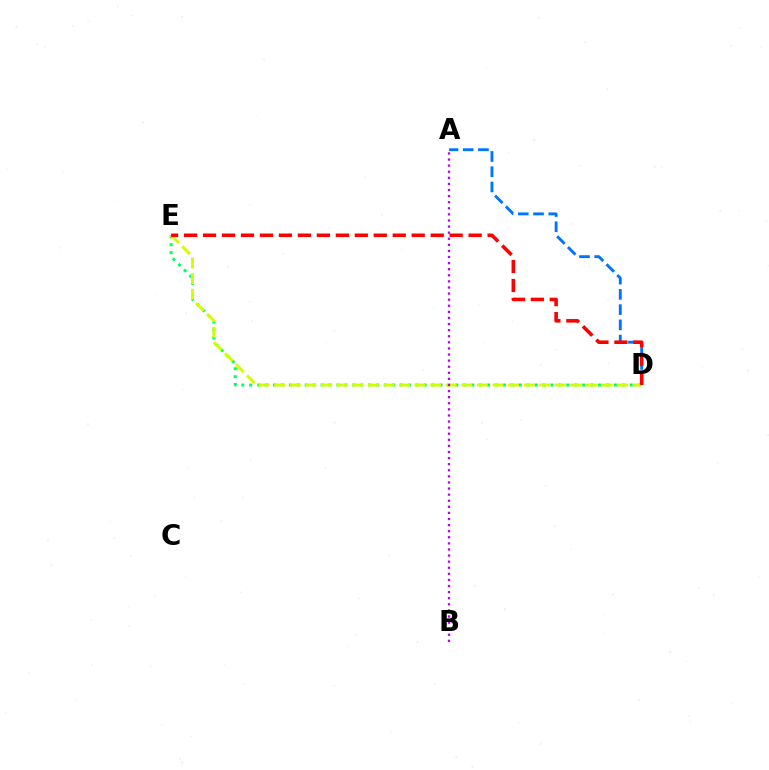{('D', 'E'): [{'color': '#00ff5c', 'line_style': 'dotted', 'thickness': 2.15}, {'color': '#d1ff00', 'line_style': 'dashed', 'thickness': 2.12}, {'color': '#ff0000', 'line_style': 'dashed', 'thickness': 2.58}], ('A', 'D'): [{'color': '#0074ff', 'line_style': 'dashed', 'thickness': 2.07}], ('A', 'B'): [{'color': '#b900ff', 'line_style': 'dotted', 'thickness': 1.66}]}